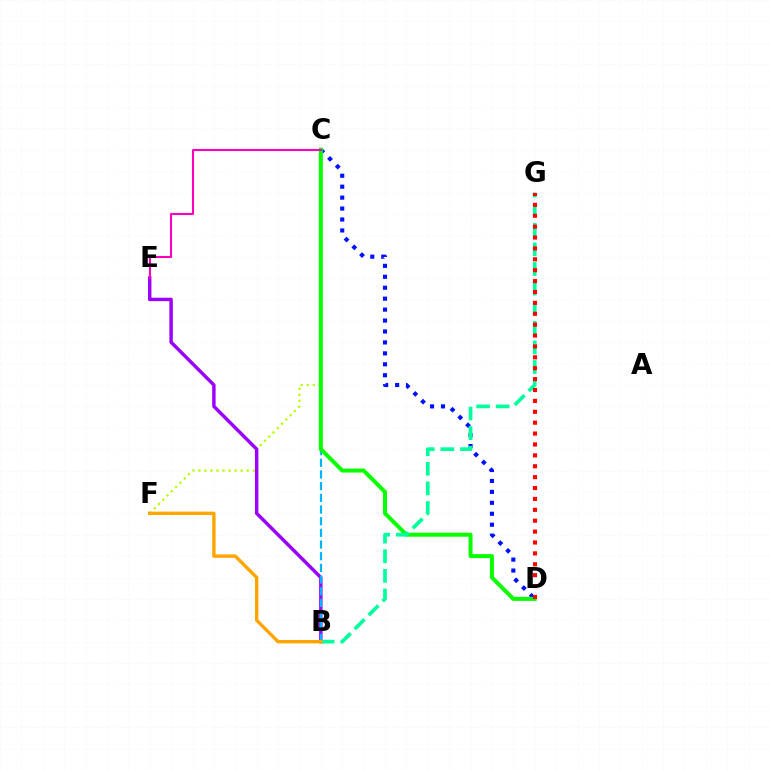{('C', 'F'): [{'color': '#b3ff00', 'line_style': 'dotted', 'thickness': 1.64}], ('B', 'E'): [{'color': '#9b00ff', 'line_style': 'solid', 'thickness': 2.47}], ('B', 'C'): [{'color': '#00b5ff', 'line_style': 'dashed', 'thickness': 1.59}], ('C', 'D'): [{'color': '#0010ff', 'line_style': 'dotted', 'thickness': 2.97}, {'color': '#08ff00', 'line_style': 'solid', 'thickness': 2.88}], ('B', 'G'): [{'color': '#00ff9d', 'line_style': 'dashed', 'thickness': 2.66}], ('B', 'F'): [{'color': '#ffa500', 'line_style': 'solid', 'thickness': 2.45}], ('D', 'G'): [{'color': '#ff0000', 'line_style': 'dotted', 'thickness': 2.96}], ('C', 'E'): [{'color': '#ff00bd', 'line_style': 'solid', 'thickness': 1.5}]}